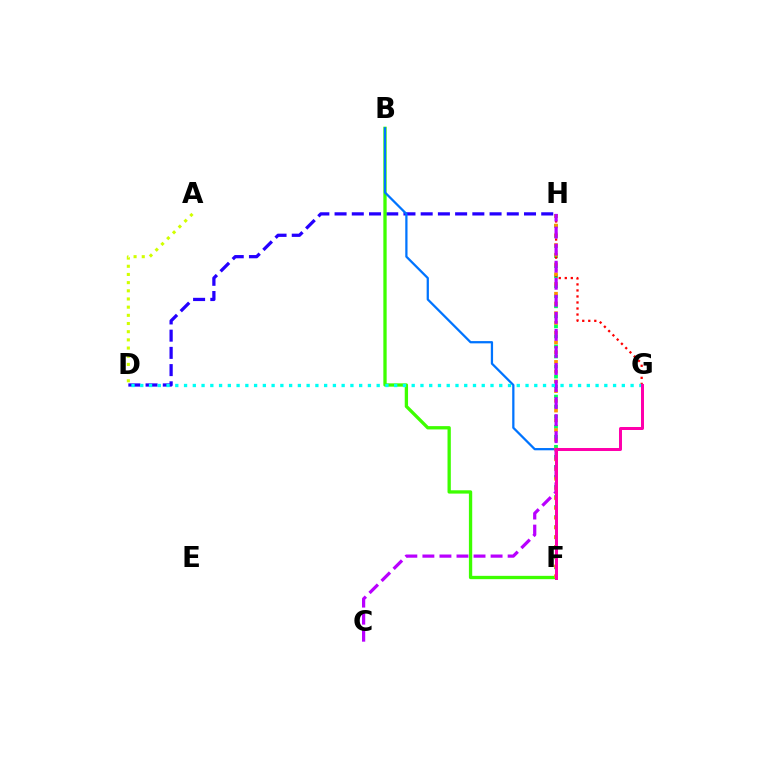{('F', 'H'): [{'color': '#00ff5c', 'line_style': 'dotted', 'thickness': 2.73}, {'color': '#ff9400', 'line_style': 'dotted', 'thickness': 2.65}], ('D', 'H'): [{'color': '#2500ff', 'line_style': 'dashed', 'thickness': 2.34}], ('B', 'F'): [{'color': '#3dff00', 'line_style': 'solid', 'thickness': 2.38}, {'color': '#0074ff', 'line_style': 'solid', 'thickness': 1.62}], ('G', 'H'): [{'color': '#ff0000', 'line_style': 'dotted', 'thickness': 1.64}], ('A', 'D'): [{'color': '#d1ff00', 'line_style': 'dotted', 'thickness': 2.22}], ('C', 'H'): [{'color': '#b900ff', 'line_style': 'dashed', 'thickness': 2.32}], ('D', 'G'): [{'color': '#00fff6', 'line_style': 'dotted', 'thickness': 2.38}], ('F', 'G'): [{'color': '#ff00ac', 'line_style': 'solid', 'thickness': 2.15}]}